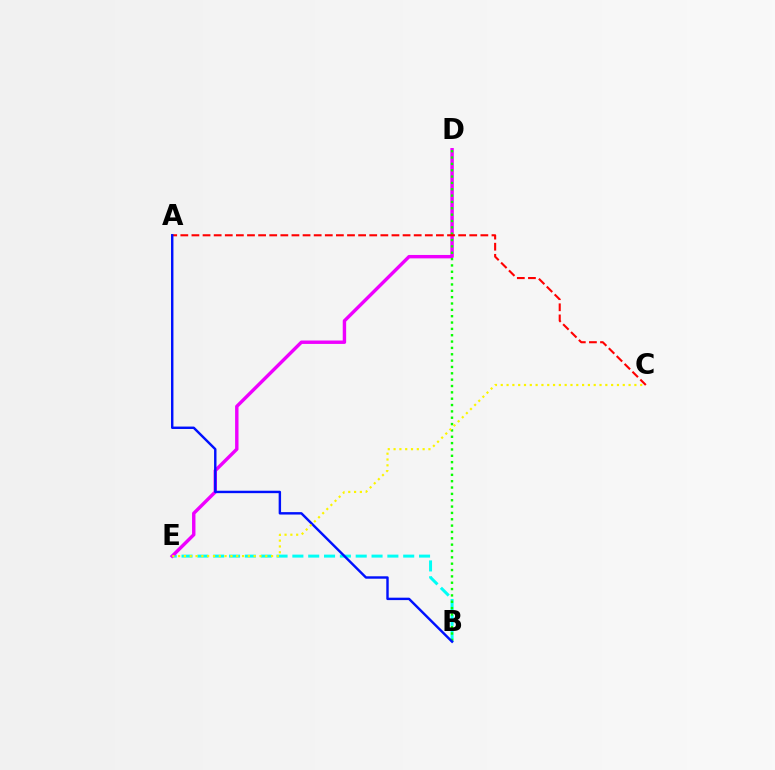{('B', 'E'): [{'color': '#00fff6', 'line_style': 'dashed', 'thickness': 2.15}], ('D', 'E'): [{'color': '#ee00ff', 'line_style': 'solid', 'thickness': 2.46}], ('B', 'D'): [{'color': '#08ff00', 'line_style': 'dotted', 'thickness': 1.72}], ('A', 'C'): [{'color': '#ff0000', 'line_style': 'dashed', 'thickness': 1.51}], ('A', 'B'): [{'color': '#0010ff', 'line_style': 'solid', 'thickness': 1.74}], ('C', 'E'): [{'color': '#fcf500', 'line_style': 'dotted', 'thickness': 1.58}]}